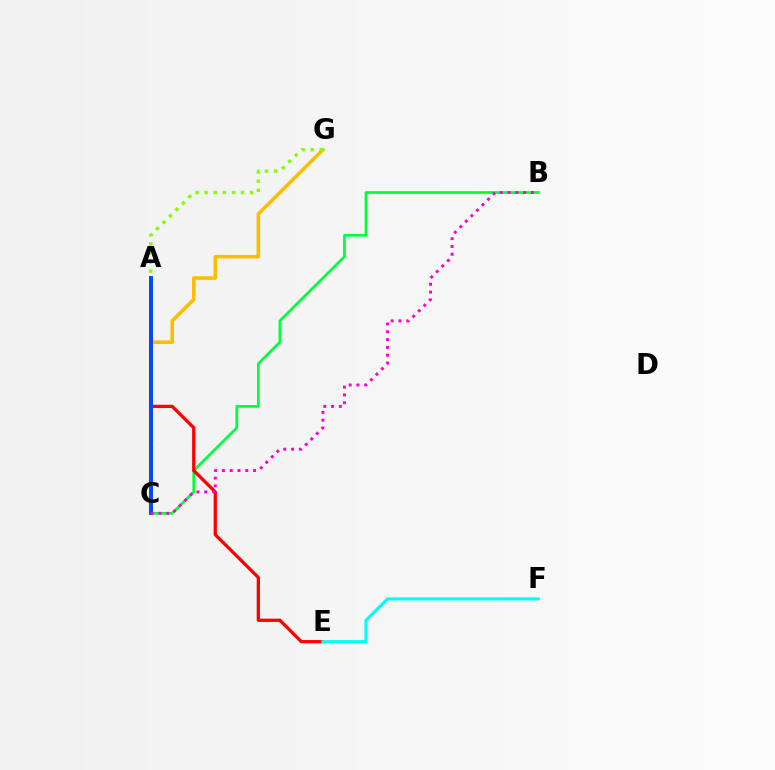{('B', 'C'): [{'color': '#00ff39', 'line_style': 'solid', 'thickness': 1.95}, {'color': '#ff00cf', 'line_style': 'dotted', 'thickness': 2.12}], ('C', 'G'): [{'color': '#ffbd00', 'line_style': 'solid', 'thickness': 2.56}], ('A', 'E'): [{'color': '#ff0000', 'line_style': 'solid', 'thickness': 2.35}], ('A', 'C'): [{'color': '#7200ff', 'line_style': 'dotted', 'thickness': 1.83}, {'color': '#004bff', 'line_style': 'solid', 'thickness': 2.81}], ('A', 'G'): [{'color': '#84ff00', 'line_style': 'dotted', 'thickness': 2.47}], ('E', 'F'): [{'color': '#00fff6', 'line_style': 'solid', 'thickness': 2.22}]}